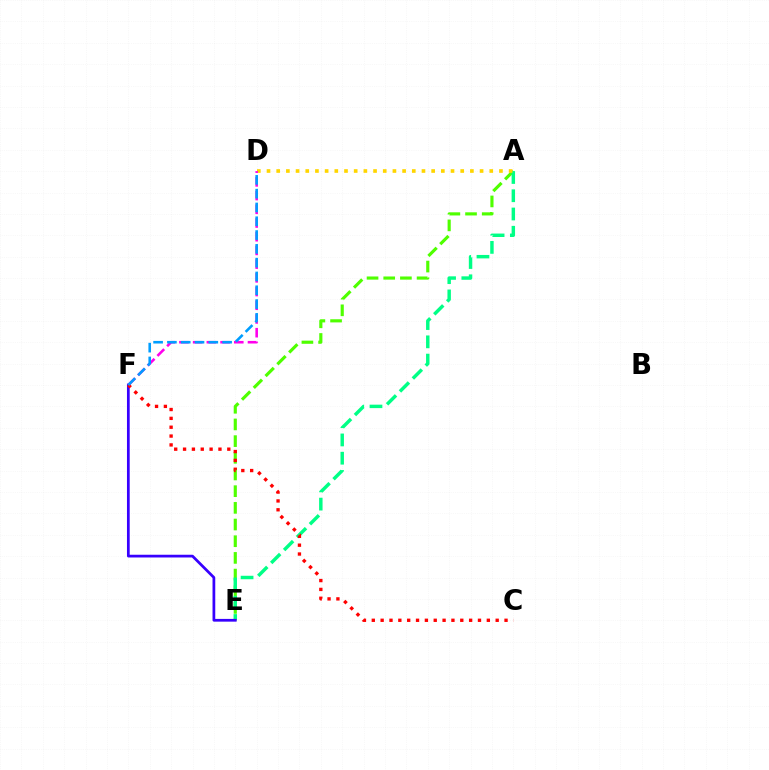{('A', 'E'): [{'color': '#4fff00', 'line_style': 'dashed', 'thickness': 2.27}, {'color': '#00ff86', 'line_style': 'dashed', 'thickness': 2.48}], ('A', 'D'): [{'color': '#ffd500', 'line_style': 'dotted', 'thickness': 2.63}], ('E', 'F'): [{'color': '#3700ff', 'line_style': 'solid', 'thickness': 1.97}], ('D', 'F'): [{'color': '#ff00ed', 'line_style': 'dashed', 'thickness': 1.86}, {'color': '#009eff', 'line_style': 'dashed', 'thickness': 1.87}], ('C', 'F'): [{'color': '#ff0000', 'line_style': 'dotted', 'thickness': 2.4}]}